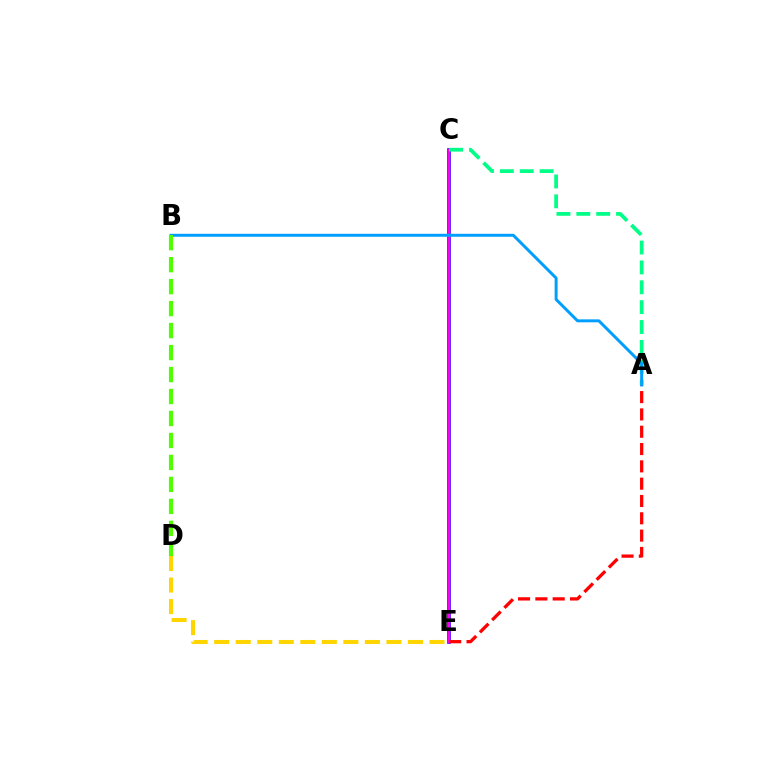{('D', 'E'): [{'color': '#ffd500', 'line_style': 'dashed', 'thickness': 2.92}], ('C', 'E'): [{'color': '#3700ff', 'line_style': 'solid', 'thickness': 2.6}, {'color': '#ff00ed', 'line_style': 'solid', 'thickness': 1.55}], ('A', 'E'): [{'color': '#ff0000', 'line_style': 'dashed', 'thickness': 2.35}], ('A', 'C'): [{'color': '#00ff86', 'line_style': 'dashed', 'thickness': 2.7}], ('A', 'B'): [{'color': '#009eff', 'line_style': 'solid', 'thickness': 2.13}], ('B', 'D'): [{'color': '#4fff00', 'line_style': 'dashed', 'thickness': 2.99}]}